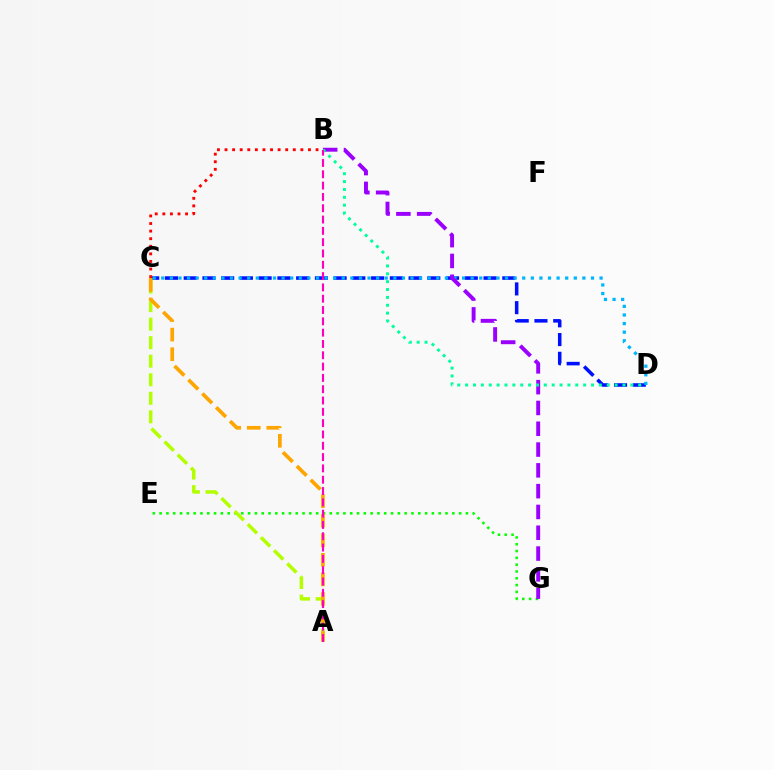{('C', 'D'): [{'color': '#0010ff', 'line_style': 'dashed', 'thickness': 2.55}, {'color': '#00b5ff', 'line_style': 'dotted', 'thickness': 2.34}], ('E', 'G'): [{'color': '#08ff00', 'line_style': 'dotted', 'thickness': 1.85}], ('A', 'C'): [{'color': '#b3ff00', 'line_style': 'dashed', 'thickness': 2.52}, {'color': '#ffa500', 'line_style': 'dashed', 'thickness': 2.66}], ('B', 'G'): [{'color': '#9b00ff', 'line_style': 'dashed', 'thickness': 2.83}], ('B', 'C'): [{'color': '#ff0000', 'line_style': 'dotted', 'thickness': 2.06}], ('B', 'D'): [{'color': '#00ff9d', 'line_style': 'dotted', 'thickness': 2.14}], ('A', 'B'): [{'color': '#ff00bd', 'line_style': 'dashed', 'thickness': 1.54}]}